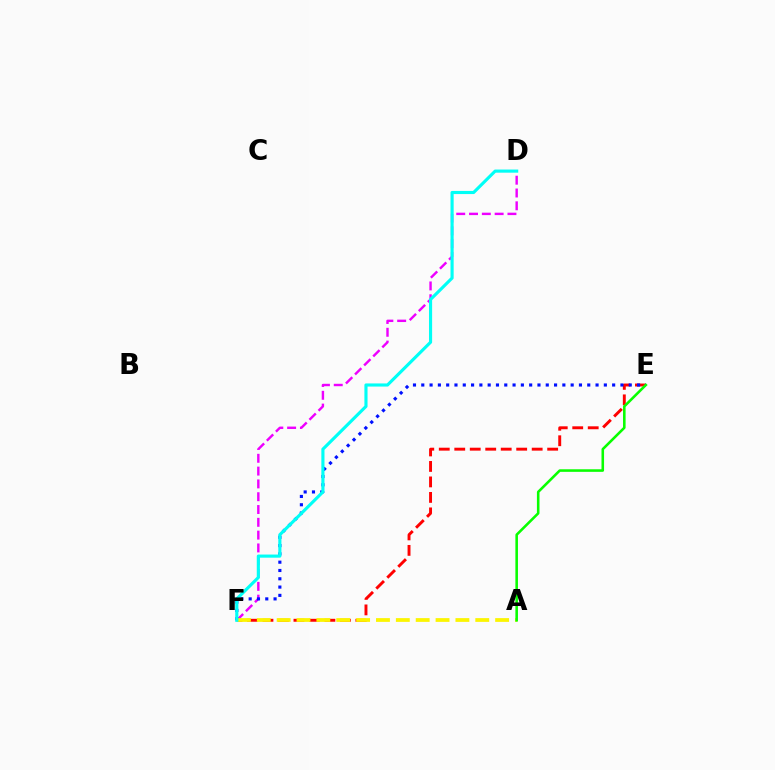{('E', 'F'): [{'color': '#ff0000', 'line_style': 'dashed', 'thickness': 2.1}, {'color': '#0010ff', 'line_style': 'dotted', 'thickness': 2.25}], ('D', 'F'): [{'color': '#ee00ff', 'line_style': 'dashed', 'thickness': 1.74}, {'color': '#00fff6', 'line_style': 'solid', 'thickness': 2.26}], ('A', 'F'): [{'color': '#fcf500', 'line_style': 'dashed', 'thickness': 2.7}], ('A', 'E'): [{'color': '#08ff00', 'line_style': 'solid', 'thickness': 1.85}]}